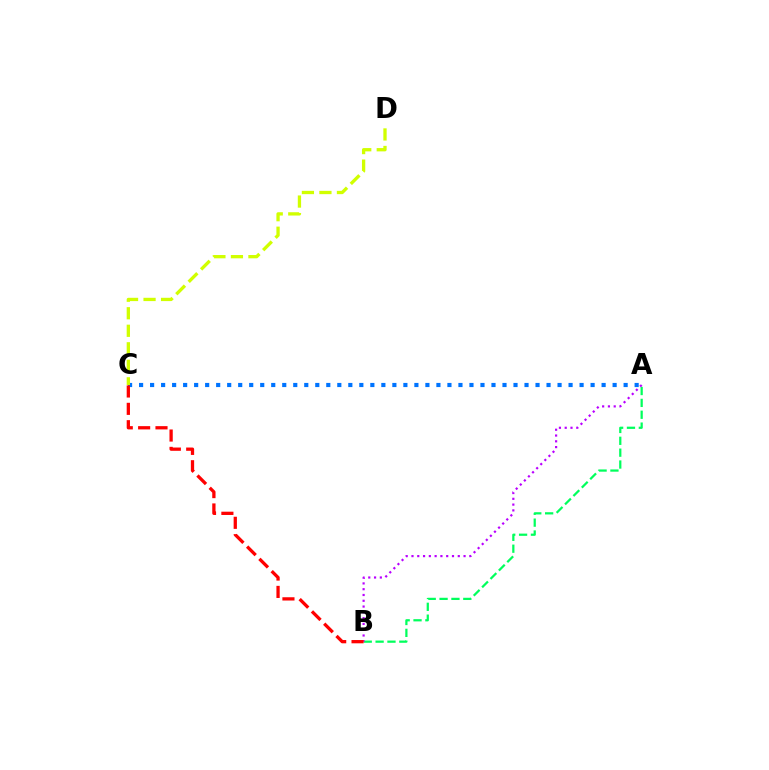{('A', 'C'): [{'color': '#0074ff', 'line_style': 'dotted', 'thickness': 2.99}], ('C', 'D'): [{'color': '#d1ff00', 'line_style': 'dashed', 'thickness': 2.38}], ('A', 'B'): [{'color': '#00ff5c', 'line_style': 'dashed', 'thickness': 1.61}, {'color': '#b900ff', 'line_style': 'dotted', 'thickness': 1.57}], ('B', 'C'): [{'color': '#ff0000', 'line_style': 'dashed', 'thickness': 2.36}]}